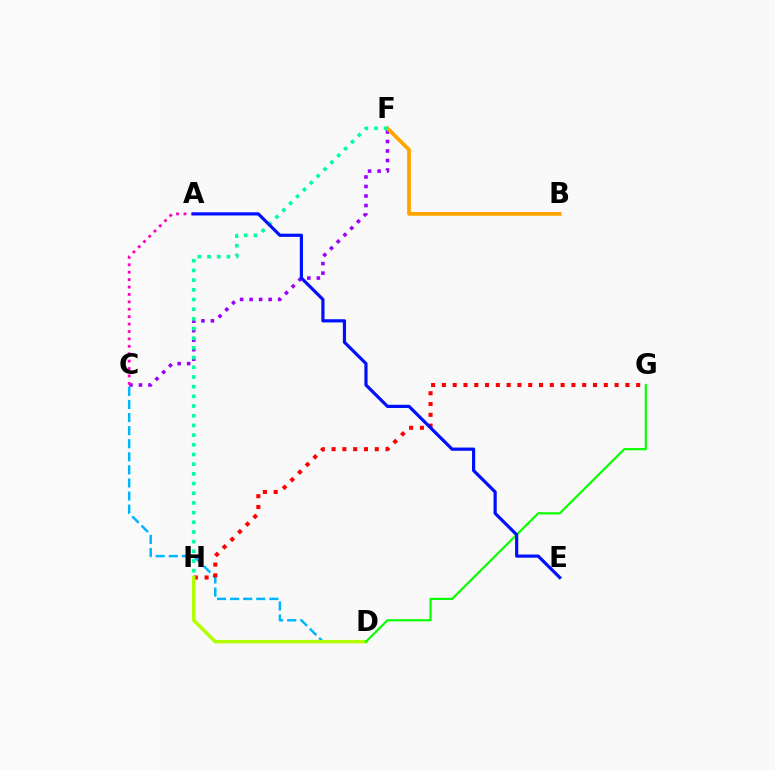{('C', 'D'): [{'color': '#00b5ff', 'line_style': 'dashed', 'thickness': 1.78}], ('G', 'H'): [{'color': '#ff0000', 'line_style': 'dotted', 'thickness': 2.93}], ('C', 'F'): [{'color': '#9b00ff', 'line_style': 'dotted', 'thickness': 2.58}], ('D', 'H'): [{'color': '#b3ff00', 'line_style': 'solid', 'thickness': 2.48}], ('B', 'F'): [{'color': '#ffa500', 'line_style': 'solid', 'thickness': 2.7}], ('D', 'G'): [{'color': '#08ff00', 'line_style': 'solid', 'thickness': 1.57}], ('F', 'H'): [{'color': '#00ff9d', 'line_style': 'dotted', 'thickness': 2.63}], ('A', 'C'): [{'color': '#ff00bd', 'line_style': 'dotted', 'thickness': 2.01}], ('A', 'E'): [{'color': '#0010ff', 'line_style': 'solid', 'thickness': 2.3}]}